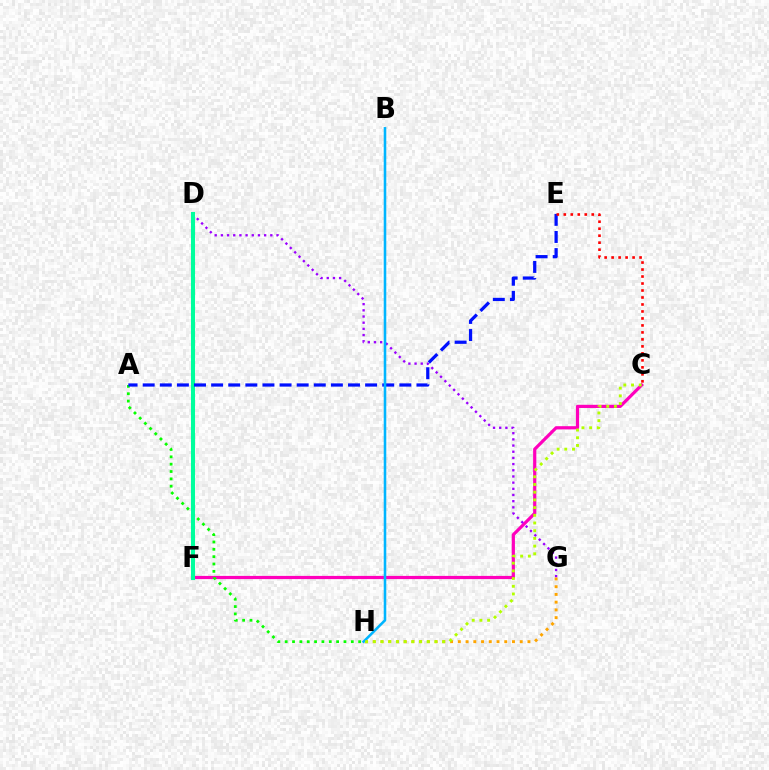{('C', 'F'): [{'color': '#ff00bd', 'line_style': 'solid', 'thickness': 2.3}], ('D', 'G'): [{'color': '#9b00ff', 'line_style': 'dotted', 'thickness': 1.68}], ('A', 'H'): [{'color': '#08ff00', 'line_style': 'dotted', 'thickness': 2.0}], ('D', 'F'): [{'color': '#00ff9d', 'line_style': 'solid', 'thickness': 2.93}], ('A', 'E'): [{'color': '#0010ff', 'line_style': 'dashed', 'thickness': 2.32}], ('G', 'H'): [{'color': '#ffa500', 'line_style': 'dotted', 'thickness': 2.1}], ('B', 'H'): [{'color': '#00b5ff', 'line_style': 'solid', 'thickness': 1.84}], ('C', 'H'): [{'color': '#b3ff00', 'line_style': 'dotted', 'thickness': 2.09}], ('C', 'E'): [{'color': '#ff0000', 'line_style': 'dotted', 'thickness': 1.9}]}